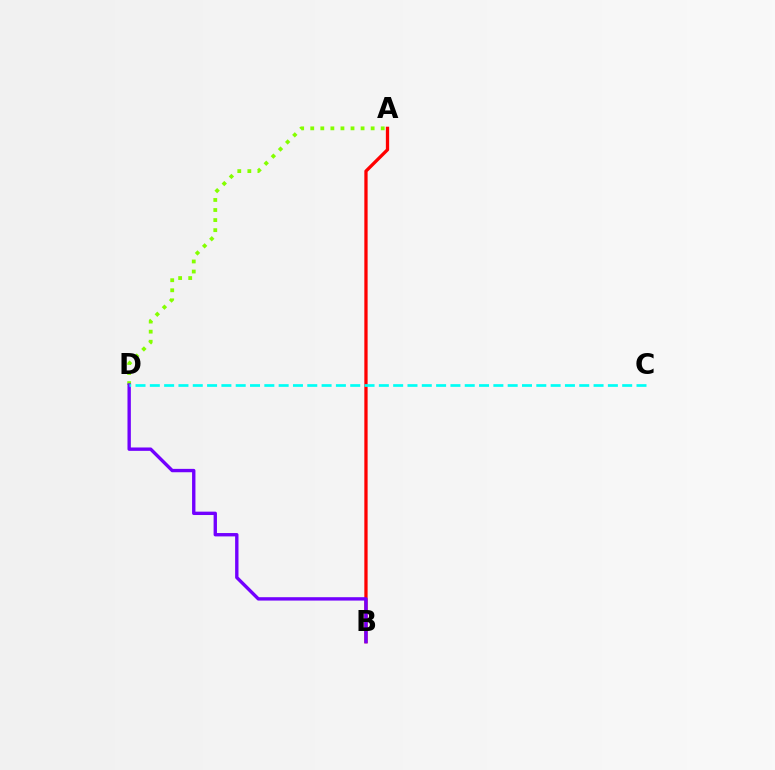{('A', 'D'): [{'color': '#84ff00', 'line_style': 'dotted', 'thickness': 2.74}], ('A', 'B'): [{'color': '#ff0000', 'line_style': 'solid', 'thickness': 2.36}], ('B', 'D'): [{'color': '#7200ff', 'line_style': 'solid', 'thickness': 2.43}], ('C', 'D'): [{'color': '#00fff6', 'line_style': 'dashed', 'thickness': 1.94}]}